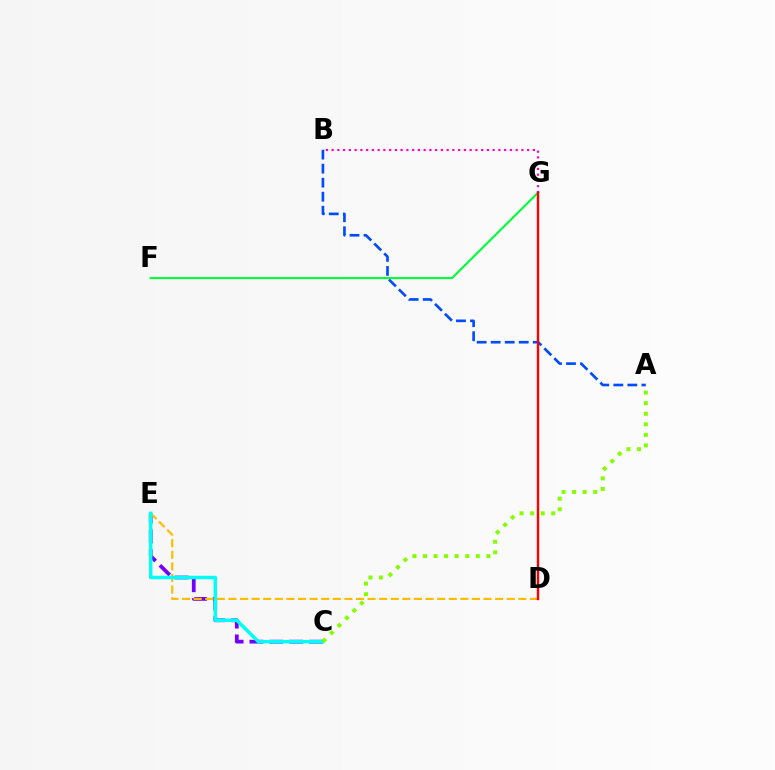{('C', 'E'): [{'color': '#7200ff', 'line_style': 'dashed', 'thickness': 2.7}, {'color': '#00fff6', 'line_style': 'solid', 'thickness': 2.49}], ('D', 'E'): [{'color': '#ffbd00', 'line_style': 'dashed', 'thickness': 1.57}], ('A', 'B'): [{'color': '#004bff', 'line_style': 'dashed', 'thickness': 1.91}], ('A', 'C'): [{'color': '#84ff00', 'line_style': 'dotted', 'thickness': 2.87}], ('F', 'G'): [{'color': '#00ff39', 'line_style': 'solid', 'thickness': 1.52}], ('B', 'G'): [{'color': '#ff00cf', 'line_style': 'dotted', 'thickness': 1.56}], ('D', 'G'): [{'color': '#ff0000', 'line_style': 'solid', 'thickness': 1.71}]}